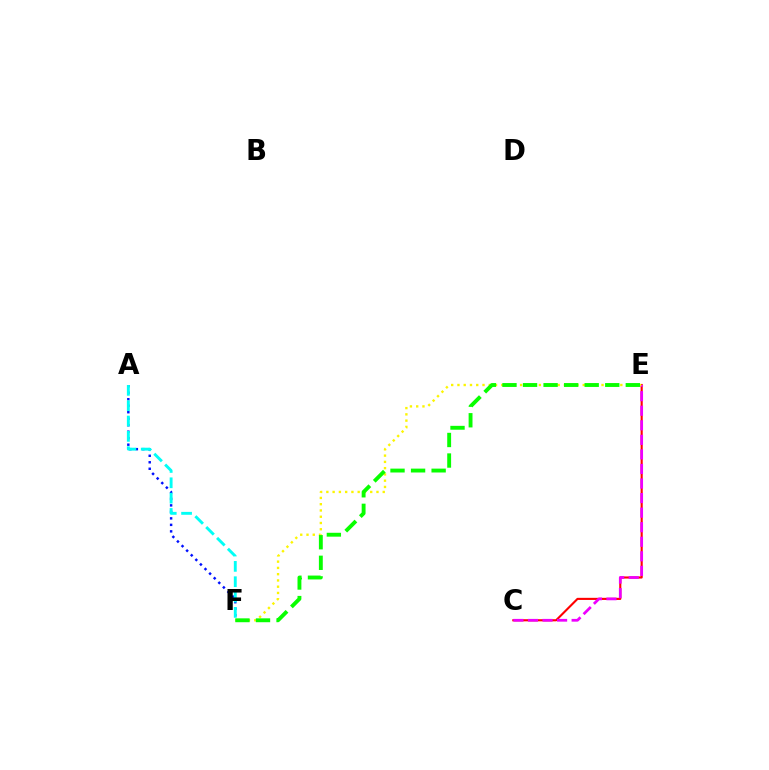{('A', 'F'): [{'color': '#0010ff', 'line_style': 'dotted', 'thickness': 1.76}, {'color': '#00fff6', 'line_style': 'dashed', 'thickness': 2.08}], ('C', 'E'): [{'color': '#ff0000', 'line_style': 'solid', 'thickness': 1.52}, {'color': '#ee00ff', 'line_style': 'dashed', 'thickness': 1.98}], ('E', 'F'): [{'color': '#fcf500', 'line_style': 'dotted', 'thickness': 1.7}, {'color': '#08ff00', 'line_style': 'dashed', 'thickness': 2.79}]}